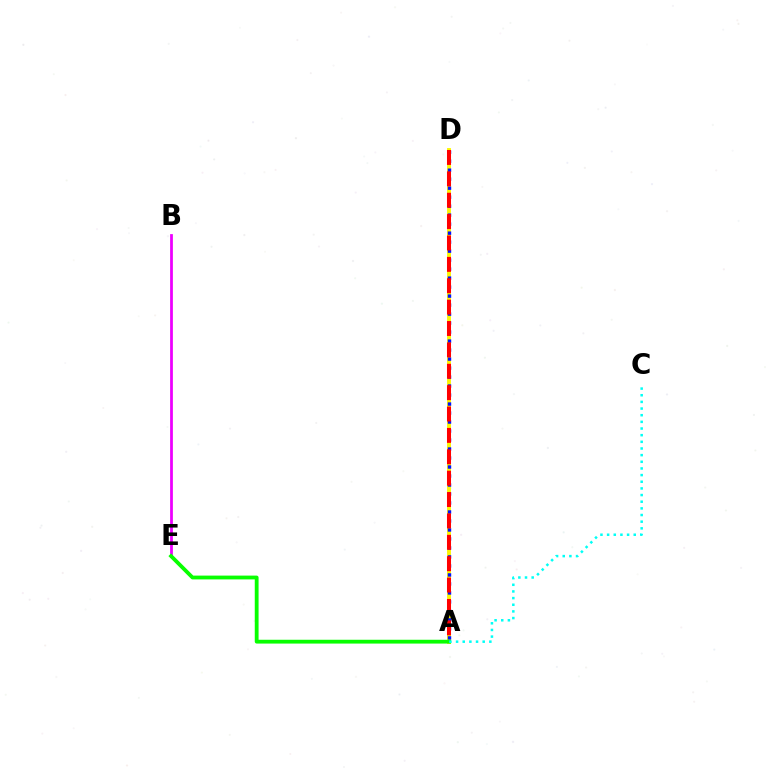{('B', 'E'): [{'color': '#ee00ff', 'line_style': 'solid', 'thickness': 1.99}], ('A', 'D'): [{'color': '#fcf500', 'line_style': 'solid', 'thickness': 2.79}, {'color': '#0010ff', 'line_style': 'dotted', 'thickness': 2.44}, {'color': '#ff0000', 'line_style': 'dashed', 'thickness': 2.9}], ('A', 'E'): [{'color': '#08ff00', 'line_style': 'solid', 'thickness': 2.74}], ('A', 'C'): [{'color': '#00fff6', 'line_style': 'dotted', 'thickness': 1.81}]}